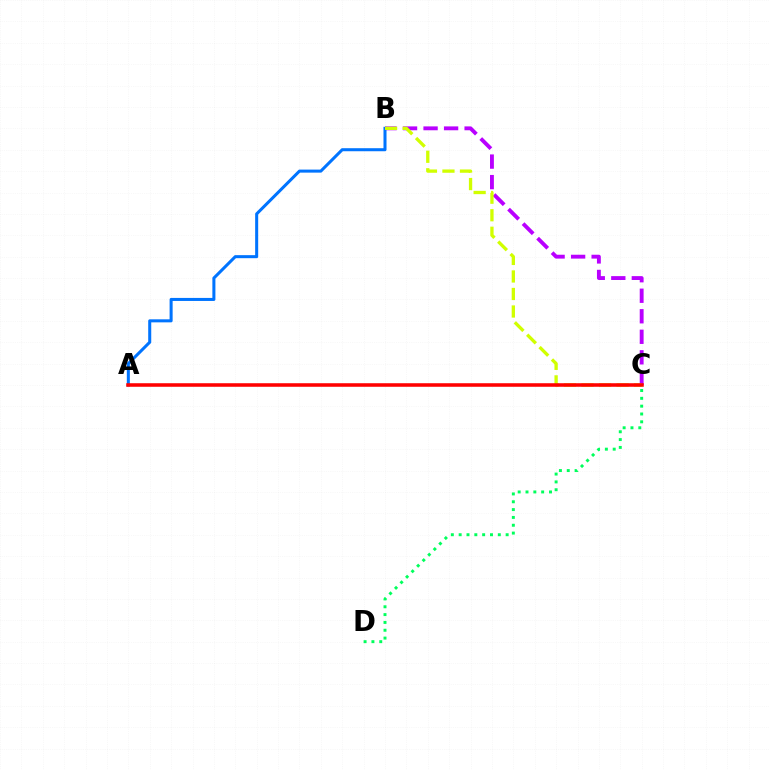{('B', 'C'): [{'color': '#b900ff', 'line_style': 'dashed', 'thickness': 2.79}, {'color': '#d1ff00', 'line_style': 'dashed', 'thickness': 2.38}], ('C', 'D'): [{'color': '#00ff5c', 'line_style': 'dotted', 'thickness': 2.13}], ('A', 'B'): [{'color': '#0074ff', 'line_style': 'solid', 'thickness': 2.19}], ('A', 'C'): [{'color': '#ff0000', 'line_style': 'solid', 'thickness': 2.55}]}